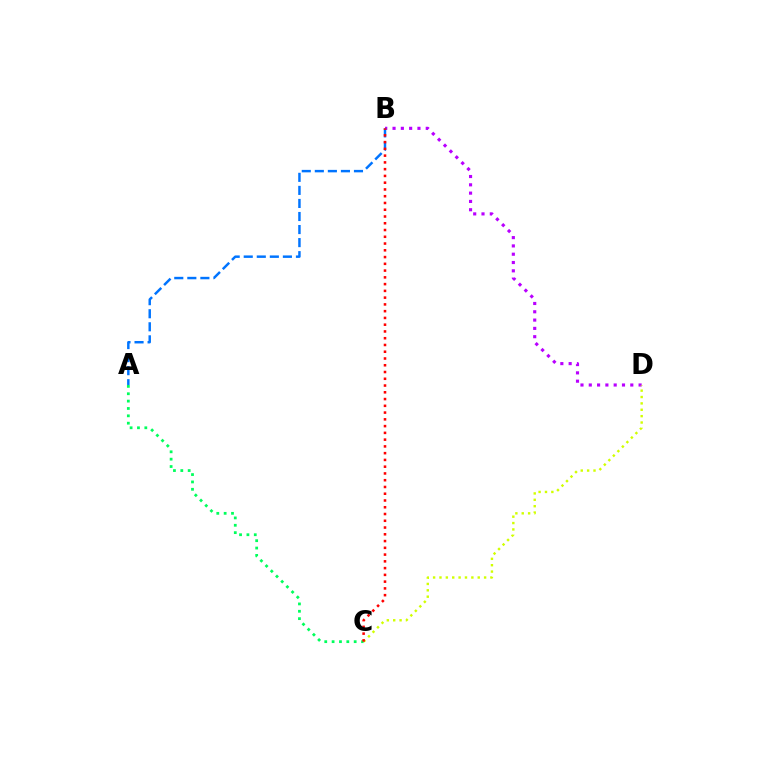{('B', 'D'): [{'color': '#b900ff', 'line_style': 'dotted', 'thickness': 2.26}], ('C', 'D'): [{'color': '#d1ff00', 'line_style': 'dotted', 'thickness': 1.73}], ('A', 'C'): [{'color': '#00ff5c', 'line_style': 'dotted', 'thickness': 2.0}], ('A', 'B'): [{'color': '#0074ff', 'line_style': 'dashed', 'thickness': 1.77}], ('B', 'C'): [{'color': '#ff0000', 'line_style': 'dotted', 'thickness': 1.84}]}